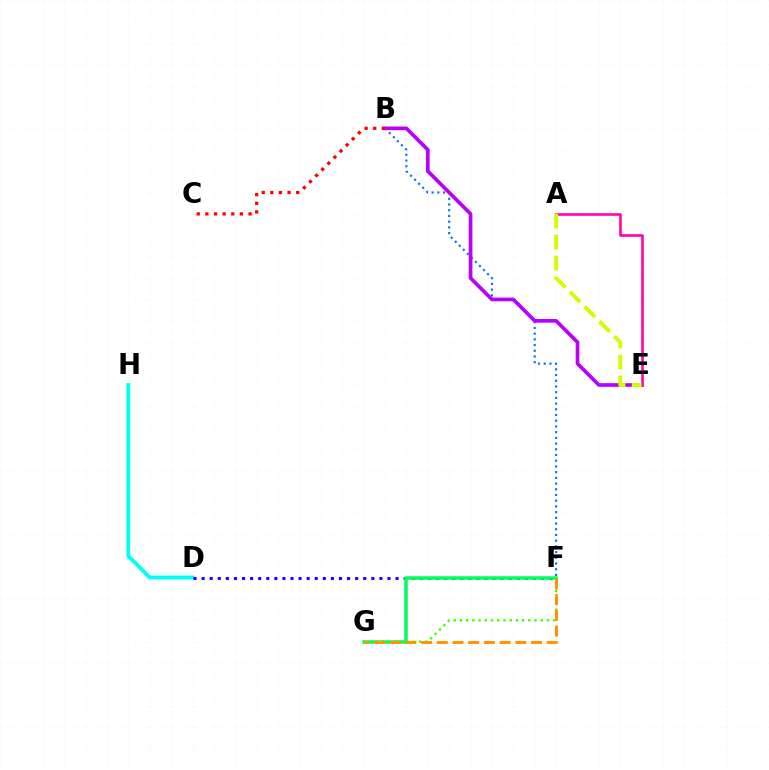{('B', 'F'): [{'color': '#0074ff', 'line_style': 'dotted', 'thickness': 1.55}], ('B', 'E'): [{'color': '#b900ff', 'line_style': 'solid', 'thickness': 2.65}], ('F', 'G'): [{'color': '#3dff00', 'line_style': 'dotted', 'thickness': 1.69}, {'color': '#00ff5c', 'line_style': 'solid', 'thickness': 2.53}, {'color': '#ff9400', 'line_style': 'dashed', 'thickness': 2.13}], ('D', 'H'): [{'color': '#00fff6', 'line_style': 'solid', 'thickness': 2.77}], ('D', 'F'): [{'color': '#2500ff', 'line_style': 'dotted', 'thickness': 2.2}], ('A', 'E'): [{'color': '#ff00ac', 'line_style': 'solid', 'thickness': 1.86}, {'color': '#d1ff00', 'line_style': 'dashed', 'thickness': 2.84}], ('B', 'C'): [{'color': '#ff0000', 'line_style': 'dotted', 'thickness': 2.35}]}